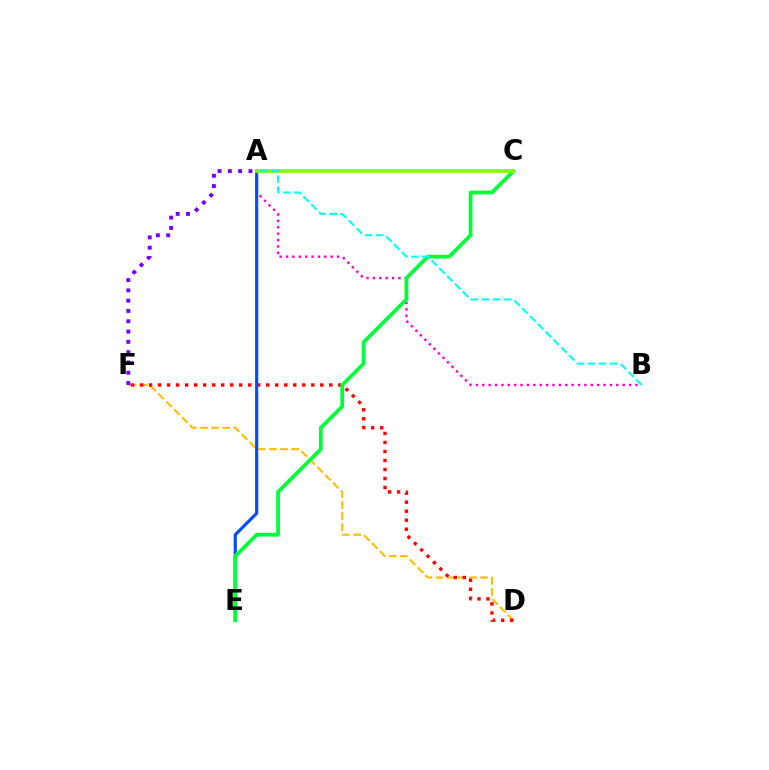{('D', 'F'): [{'color': '#ffbd00', 'line_style': 'dashed', 'thickness': 1.51}, {'color': '#ff0000', 'line_style': 'dotted', 'thickness': 2.45}], ('A', 'B'): [{'color': '#ff00cf', 'line_style': 'dotted', 'thickness': 1.73}, {'color': '#00fff6', 'line_style': 'dashed', 'thickness': 1.5}], ('A', 'E'): [{'color': '#004bff', 'line_style': 'solid', 'thickness': 2.26}], ('A', 'F'): [{'color': '#7200ff', 'line_style': 'dotted', 'thickness': 2.8}], ('C', 'E'): [{'color': '#00ff39', 'line_style': 'solid', 'thickness': 2.71}], ('A', 'C'): [{'color': '#84ff00', 'line_style': 'solid', 'thickness': 2.68}]}